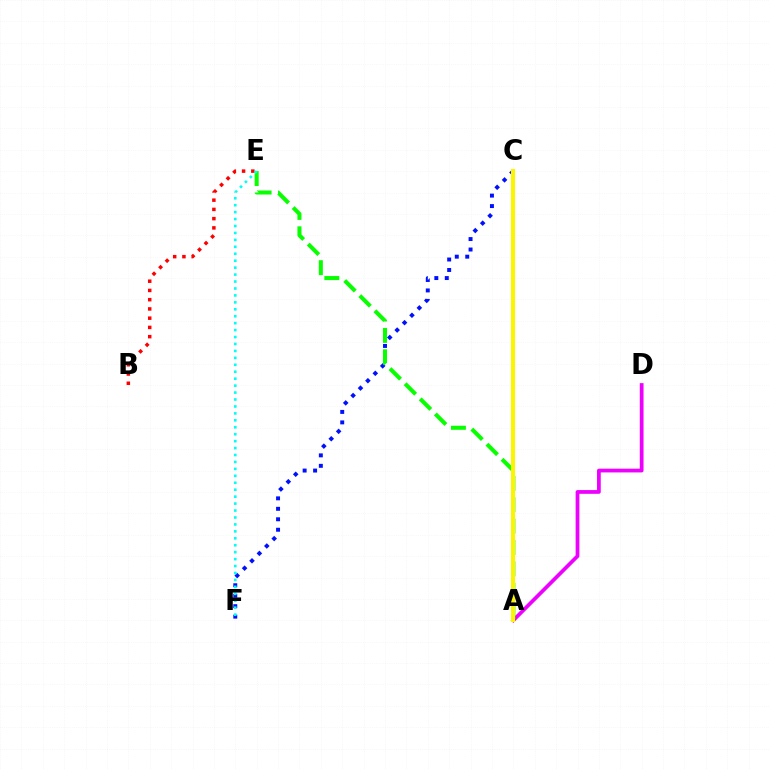{('C', 'F'): [{'color': '#0010ff', 'line_style': 'dotted', 'thickness': 2.84}], ('A', 'D'): [{'color': '#ee00ff', 'line_style': 'solid', 'thickness': 2.7}], ('A', 'E'): [{'color': '#08ff00', 'line_style': 'dashed', 'thickness': 2.9}], ('B', 'E'): [{'color': '#ff0000', 'line_style': 'dotted', 'thickness': 2.51}], ('A', 'C'): [{'color': '#fcf500', 'line_style': 'solid', 'thickness': 2.93}], ('E', 'F'): [{'color': '#00fff6', 'line_style': 'dotted', 'thickness': 1.89}]}